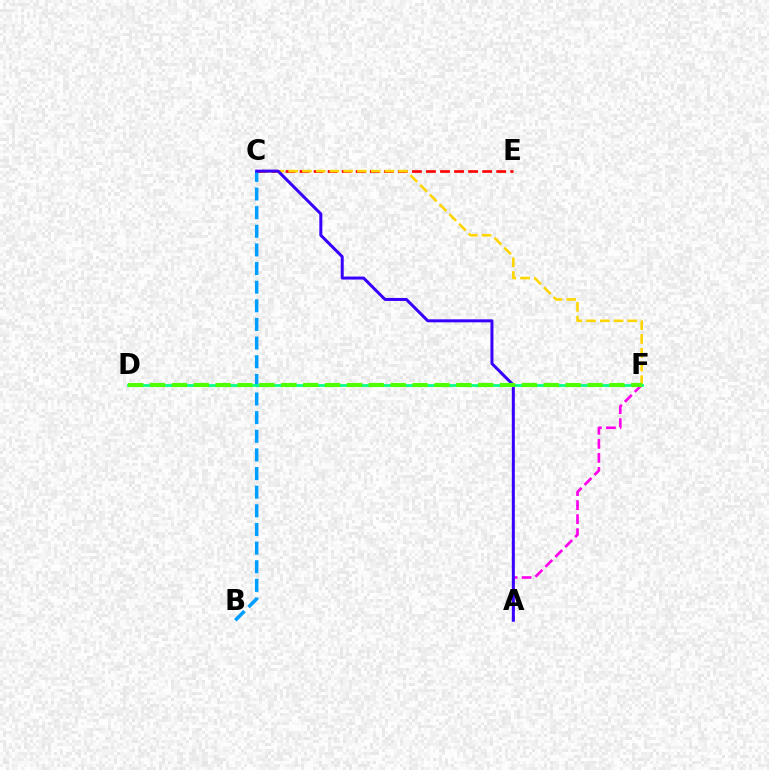{('A', 'F'): [{'color': '#ff00ed', 'line_style': 'dashed', 'thickness': 1.91}], ('C', 'E'): [{'color': '#ff0000', 'line_style': 'dashed', 'thickness': 1.91}], ('B', 'C'): [{'color': '#009eff', 'line_style': 'dashed', 'thickness': 2.53}], ('C', 'F'): [{'color': '#ffd500', 'line_style': 'dashed', 'thickness': 1.87}], ('A', 'C'): [{'color': '#3700ff', 'line_style': 'solid', 'thickness': 2.16}], ('D', 'F'): [{'color': '#00ff86', 'line_style': 'solid', 'thickness': 1.93}, {'color': '#4fff00', 'line_style': 'dashed', 'thickness': 2.97}]}